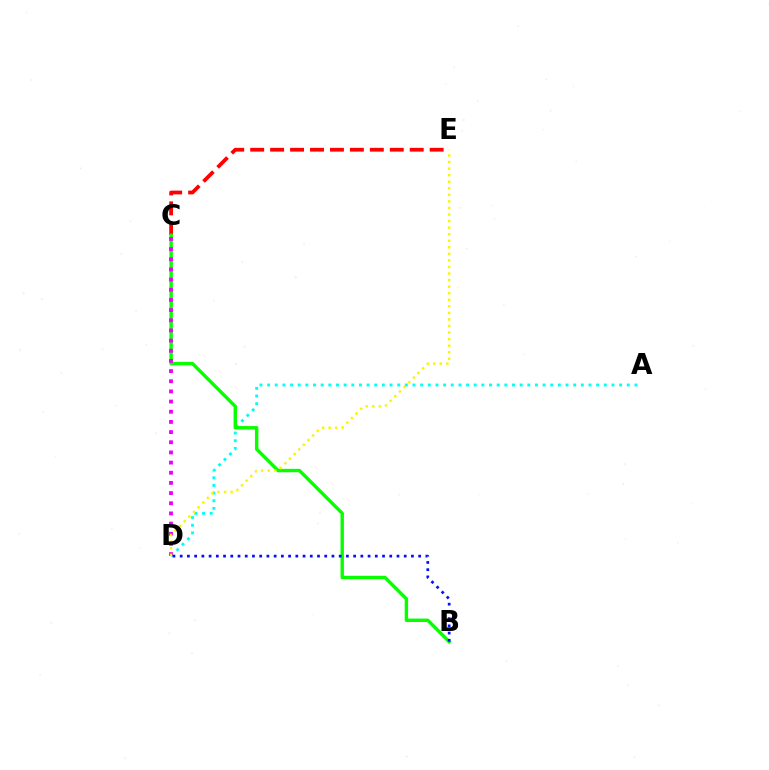{('C', 'E'): [{'color': '#ff0000', 'line_style': 'dashed', 'thickness': 2.71}], ('A', 'D'): [{'color': '#00fff6', 'line_style': 'dotted', 'thickness': 2.08}], ('B', 'C'): [{'color': '#08ff00', 'line_style': 'solid', 'thickness': 2.46}], ('C', 'D'): [{'color': '#ee00ff', 'line_style': 'dotted', 'thickness': 2.76}], ('D', 'E'): [{'color': '#fcf500', 'line_style': 'dotted', 'thickness': 1.78}], ('B', 'D'): [{'color': '#0010ff', 'line_style': 'dotted', 'thickness': 1.96}]}